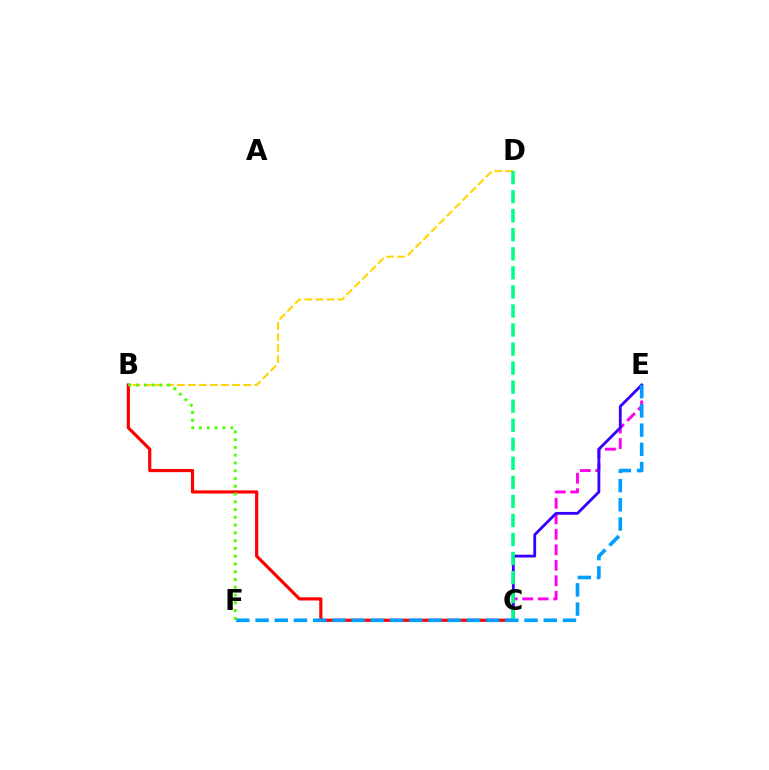{('B', 'C'): [{'color': '#ff0000', 'line_style': 'solid', 'thickness': 2.29}], ('C', 'E'): [{'color': '#ff00ed', 'line_style': 'dashed', 'thickness': 2.11}, {'color': '#3700ff', 'line_style': 'solid', 'thickness': 2.03}], ('B', 'D'): [{'color': '#ffd500', 'line_style': 'dashed', 'thickness': 1.5}], ('C', 'D'): [{'color': '#00ff86', 'line_style': 'dashed', 'thickness': 2.59}], ('E', 'F'): [{'color': '#009eff', 'line_style': 'dashed', 'thickness': 2.61}], ('B', 'F'): [{'color': '#4fff00', 'line_style': 'dotted', 'thickness': 2.11}]}